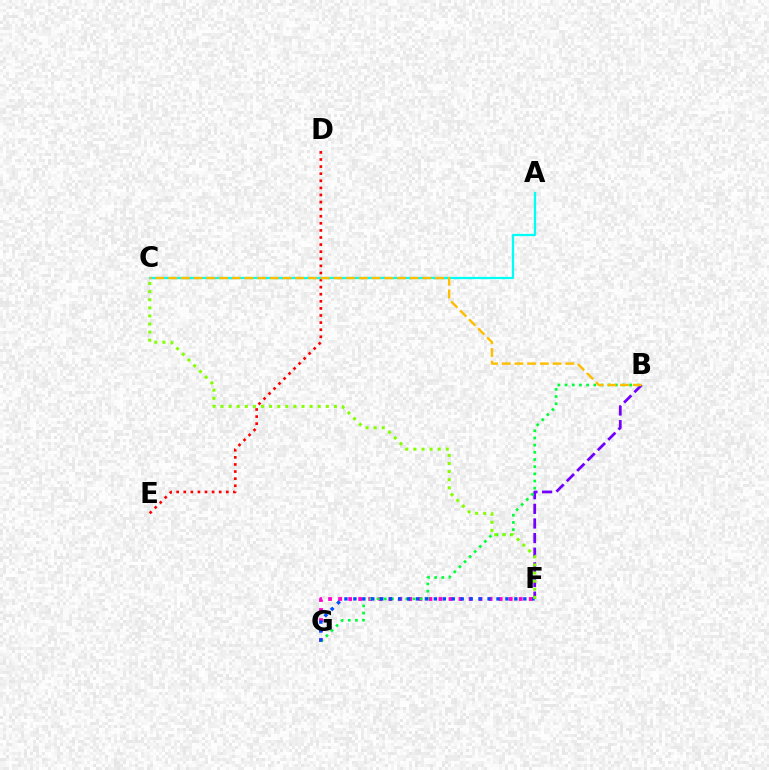{('D', 'E'): [{'color': '#ff0000', 'line_style': 'dotted', 'thickness': 1.93}], ('B', 'F'): [{'color': '#7200ff', 'line_style': 'dashed', 'thickness': 1.99}], ('F', 'G'): [{'color': '#ff00cf', 'line_style': 'dotted', 'thickness': 2.73}, {'color': '#004bff', 'line_style': 'dotted', 'thickness': 2.43}], ('B', 'G'): [{'color': '#00ff39', 'line_style': 'dotted', 'thickness': 1.95}], ('A', 'C'): [{'color': '#00fff6', 'line_style': 'solid', 'thickness': 1.63}], ('B', 'C'): [{'color': '#ffbd00', 'line_style': 'dashed', 'thickness': 1.73}], ('C', 'F'): [{'color': '#84ff00', 'line_style': 'dotted', 'thickness': 2.2}]}